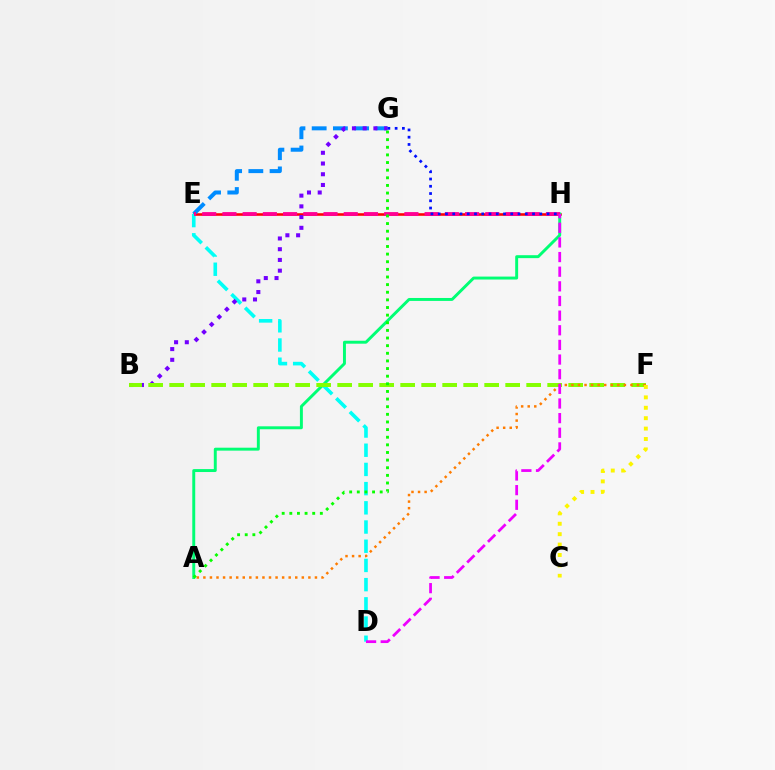{('E', 'H'): [{'color': '#ff0000', 'line_style': 'solid', 'thickness': 1.85}, {'color': '#ff0094', 'line_style': 'dashed', 'thickness': 2.75}], ('D', 'E'): [{'color': '#00fff6', 'line_style': 'dashed', 'thickness': 2.61}], ('A', 'H'): [{'color': '#00ff74', 'line_style': 'solid', 'thickness': 2.12}], ('E', 'G'): [{'color': '#008cff', 'line_style': 'dashed', 'thickness': 2.88}], ('B', 'G'): [{'color': '#7200ff', 'line_style': 'dotted', 'thickness': 2.91}], ('B', 'F'): [{'color': '#84ff00', 'line_style': 'dashed', 'thickness': 2.85}], ('A', 'F'): [{'color': '#ff7c00', 'line_style': 'dotted', 'thickness': 1.78}], ('A', 'G'): [{'color': '#08ff00', 'line_style': 'dotted', 'thickness': 2.07}], ('D', 'H'): [{'color': '#ee00ff', 'line_style': 'dashed', 'thickness': 1.99}], ('C', 'F'): [{'color': '#fcf500', 'line_style': 'dotted', 'thickness': 2.83}], ('G', 'H'): [{'color': '#0010ff', 'line_style': 'dotted', 'thickness': 1.97}]}